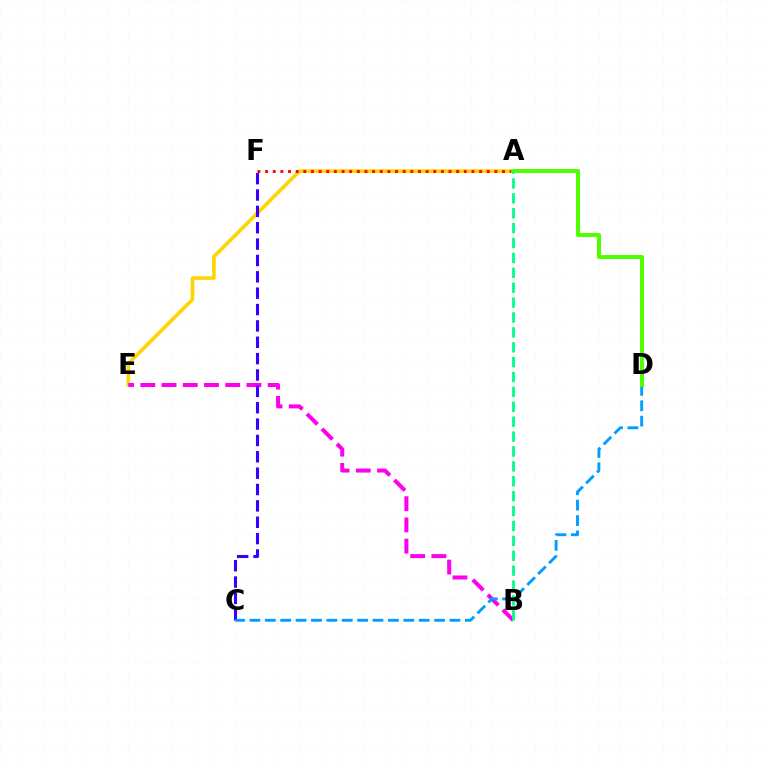{('A', 'E'): [{'color': '#ffd500', 'line_style': 'solid', 'thickness': 2.61}], ('A', 'F'): [{'color': '#ff0000', 'line_style': 'dotted', 'thickness': 2.08}], ('B', 'E'): [{'color': '#ff00ed', 'line_style': 'dashed', 'thickness': 2.88}], ('C', 'F'): [{'color': '#3700ff', 'line_style': 'dashed', 'thickness': 2.22}], ('C', 'D'): [{'color': '#009eff', 'line_style': 'dashed', 'thickness': 2.09}], ('A', 'D'): [{'color': '#4fff00', 'line_style': 'solid', 'thickness': 2.86}], ('A', 'B'): [{'color': '#00ff86', 'line_style': 'dashed', 'thickness': 2.02}]}